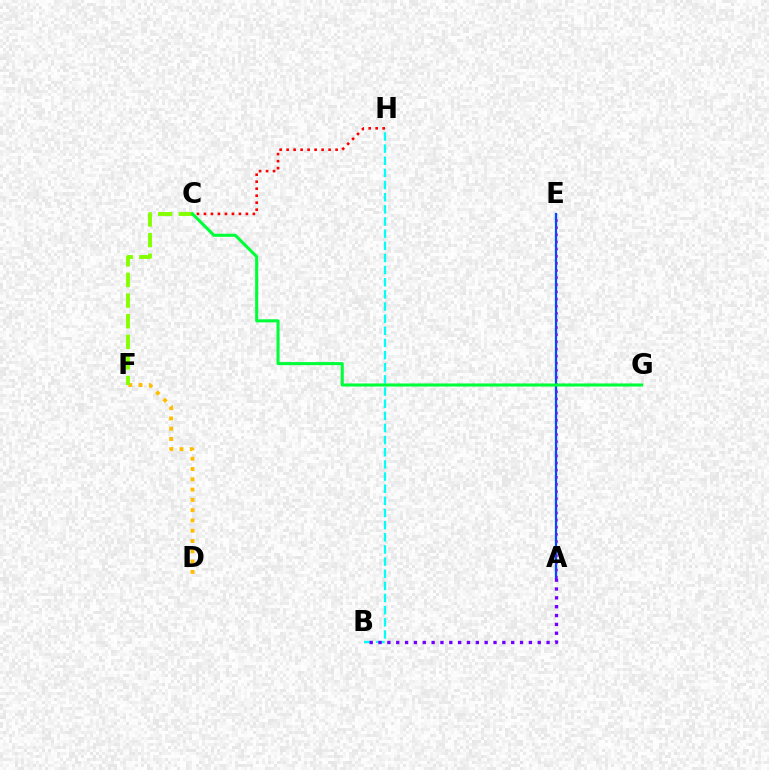{('D', 'F'): [{'color': '#ffbd00', 'line_style': 'dotted', 'thickness': 2.79}], ('B', 'H'): [{'color': '#00fff6', 'line_style': 'dashed', 'thickness': 1.65}], ('C', 'F'): [{'color': '#84ff00', 'line_style': 'dashed', 'thickness': 2.8}], ('A', 'E'): [{'color': '#ff00cf', 'line_style': 'dotted', 'thickness': 1.94}, {'color': '#004bff', 'line_style': 'solid', 'thickness': 1.63}], ('C', 'H'): [{'color': '#ff0000', 'line_style': 'dotted', 'thickness': 1.9}], ('C', 'G'): [{'color': '#00ff39', 'line_style': 'solid', 'thickness': 2.21}], ('A', 'B'): [{'color': '#7200ff', 'line_style': 'dotted', 'thickness': 2.4}]}